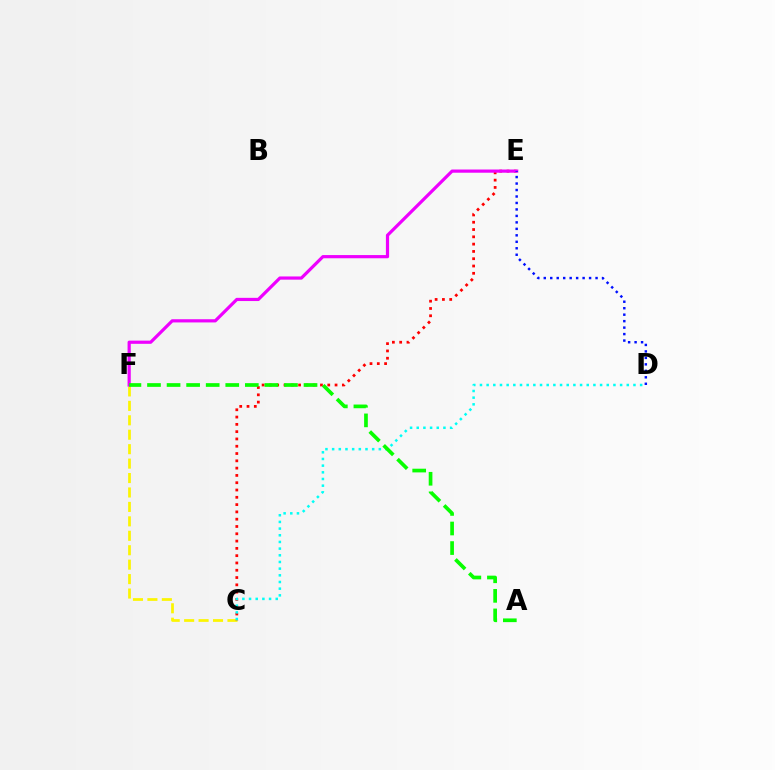{('C', 'F'): [{'color': '#fcf500', 'line_style': 'dashed', 'thickness': 1.96}], ('C', 'E'): [{'color': '#ff0000', 'line_style': 'dotted', 'thickness': 1.98}], ('C', 'D'): [{'color': '#00fff6', 'line_style': 'dotted', 'thickness': 1.81}], ('E', 'F'): [{'color': '#ee00ff', 'line_style': 'solid', 'thickness': 2.3}], ('D', 'E'): [{'color': '#0010ff', 'line_style': 'dotted', 'thickness': 1.76}], ('A', 'F'): [{'color': '#08ff00', 'line_style': 'dashed', 'thickness': 2.66}]}